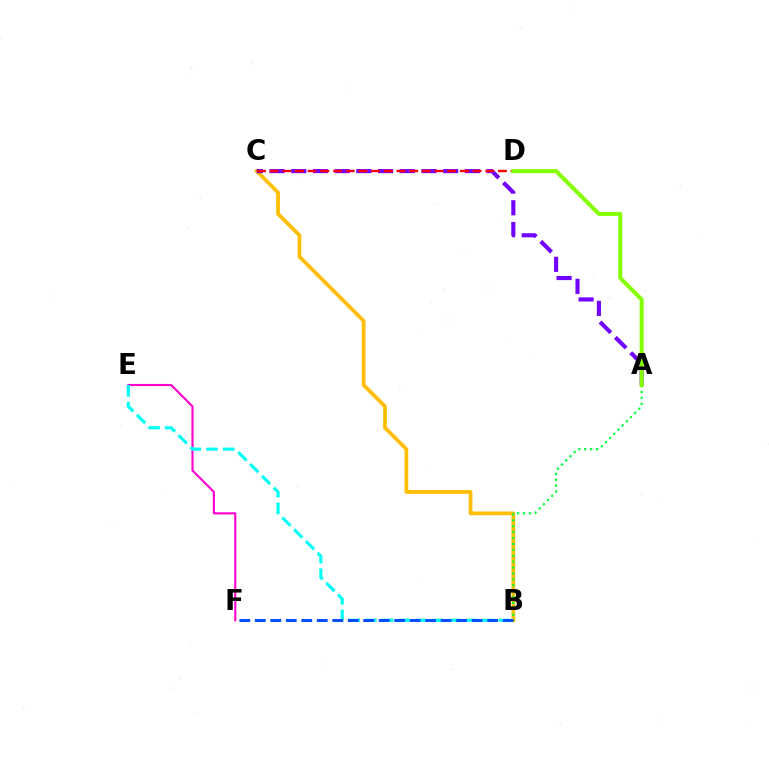{('B', 'C'): [{'color': '#ffbd00', 'line_style': 'solid', 'thickness': 2.68}], ('A', 'C'): [{'color': '#7200ff', 'line_style': 'dashed', 'thickness': 2.95}], ('E', 'F'): [{'color': '#ff00cf', 'line_style': 'solid', 'thickness': 1.54}], ('C', 'D'): [{'color': '#ff0000', 'line_style': 'dashed', 'thickness': 1.72}], ('A', 'B'): [{'color': '#00ff39', 'line_style': 'dotted', 'thickness': 1.6}], ('A', 'D'): [{'color': '#84ff00', 'line_style': 'solid', 'thickness': 2.89}], ('B', 'E'): [{'color': '#00fff6', 'line_style': 'dashed', 'thickness': 2.27}], ('B', 'F'): [{'color': '#004bff', 'line_style': 'dashed', 'thickness': 2.1}]}